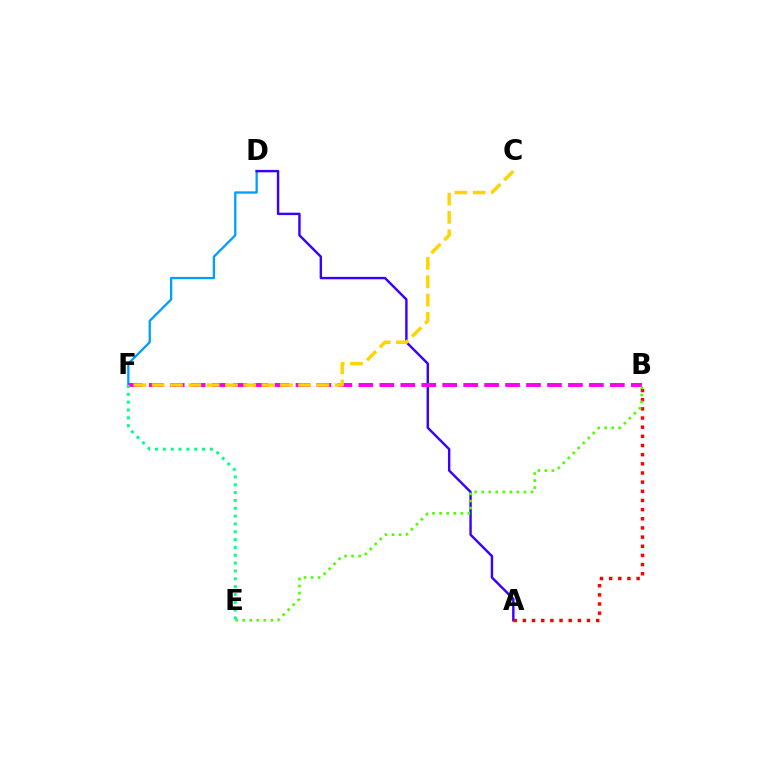{('D', 'F'): [{'color': '#009eff', 'line_style': 'solid', 'thickness': 1.65}], ('A', 'D'): [{'color': '#3700ff', 'line_style': 'solid', 'thickness': 1.74}], ('A', 'B'): [{'color': '#ff0000', 'line_style': 'dotted', 'thickness': 2.49}], ('B', 'F'): [{'color': '#ff00ed', 'line_style': 'dashed', 'thickness': 2.85}], ('C', 'F'): [{'color': '#ffd500', 'line_style': 'dashed', 'thickness': 2.49}], ('B', 'E'): [{'color': '#4fff00', 'line_style': 'dotted', 'thickness': 1.92}], ('E', 'F'): [{'color': '#00ff86', 'line_style': 'dotted', 'thickness': 2.13}]}